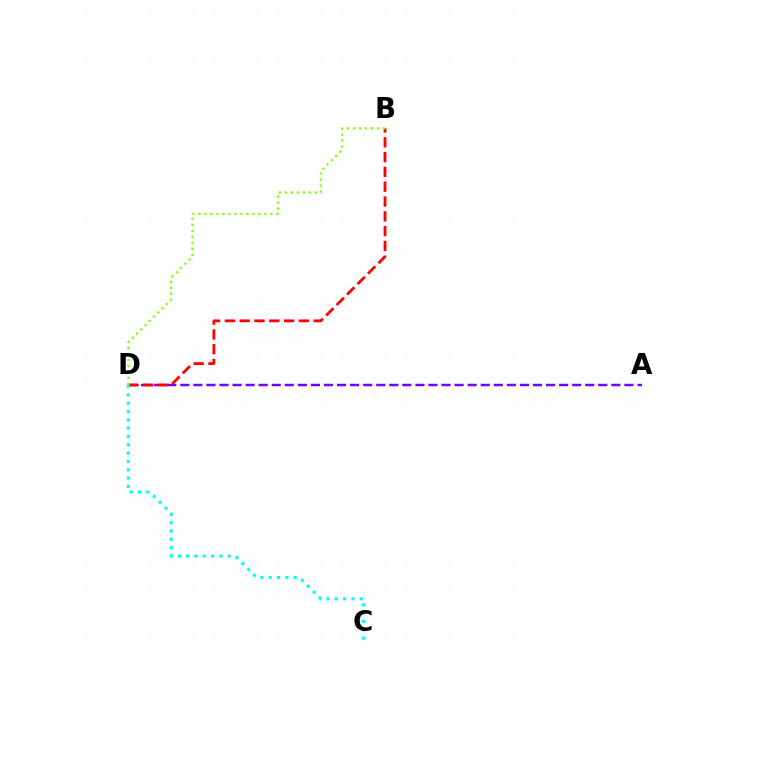{('A', 'D'): [{'color': '#7200ff', 'line_style': 'dashed', 'thickness': 1.77}], ('B', 'D'): [{'color': '#ff0000', 'line_style': 'dashed', 'thickness': 2.01}, {'color': '#84ff00', 'line_style': 'dotted', 'thickness': 1.63}], ('C', 'D'): [{'color': '#00fff6', 'line_style': 'dotted', 'thickness': 2.26}]}